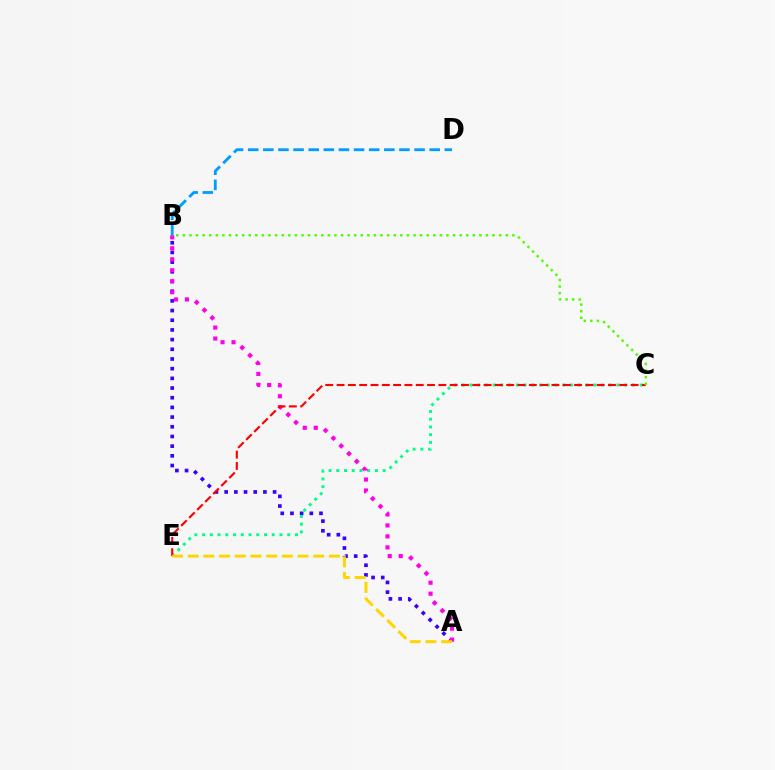{('A', 'B'): [{'color': '#3700ff', 'line_style': 'dotted', 'thickness': 2.63}, {'color': '#ff00ed', 'line_style': 'dotted', 'thickness': 2.98}], ('C', 'E'): [{'color': '#00ff86', 'line_style': 'dotted', 'thickness': 2.1}, {'color': '#ff0000', 'line_style': 'dashed', 'thickness': 1.54}], ('B', 'D'): [{'color': '#009eff', 'line_style': 'dashed', 'thickness': 2.05}], ('B', 'C'): [{'color': '#4fff00', 'line_style': 'dotted', 'thickness': 1.79}], ('A', 'E'): [{'color': '#ffd500', 'line_style': 'dashed', 'thickness': 2.13}]}